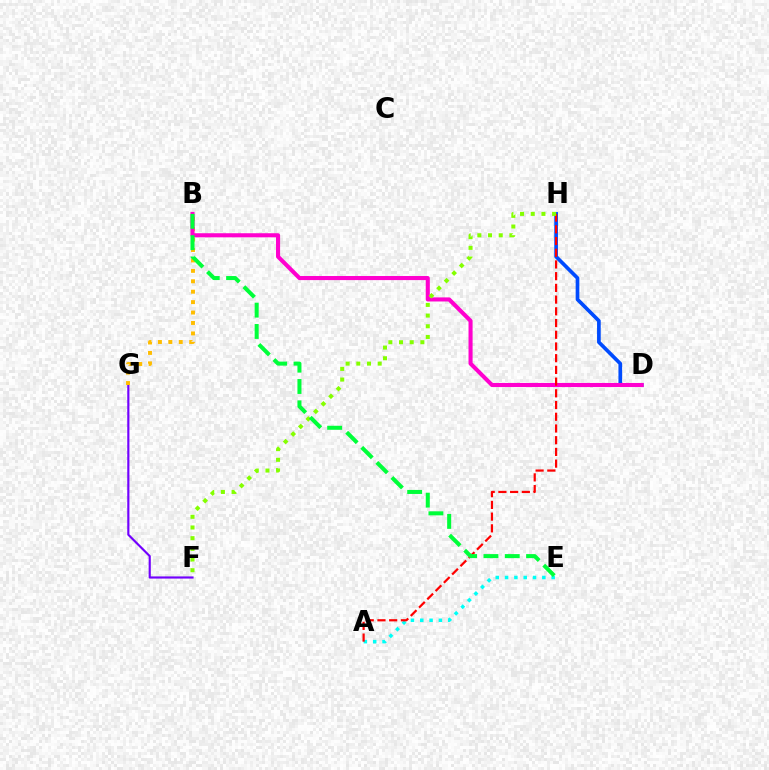{('F', 'G'): [{'color': '#7200ff', 'line_style': 'solid', 'thickness': 1.55}], ('D', 'H'): [{'color': '#004bff', 'line_style': 'solid', 'thickness': 2.65}], ('B', 'G'): [{'color': '#ffbd00', 'line_style': 'dotted', 'thickness': 2.83}], ('A', 'E'): [{'color': '#00fff6', 'line_style': 'dotted', 'thickness': 2.53}], ('B', 'D'): [{'color': '#ff00cf', 'line_style': 'solid', 'thickness': 2.94}], ('A', 'H'): [{'color': '#ff0000', 'line_style': 'dashed', 'thickness': 1.59}], ('F', 'H'): [{'color': '#84ff00', 'line_style': 'dotted', 'thickness': 2.9}], ('B', 'E'): [{'color': '#00ff39', 'line_style': 'dashed', 'thickness': 2.9}]}